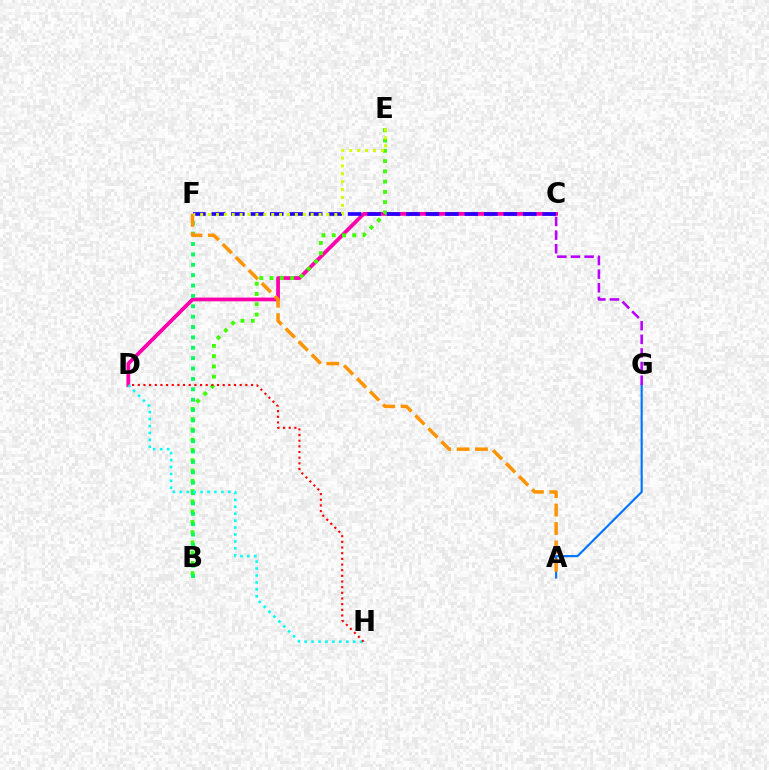{('C', 'D'): [{'color': '#ff00ac', 'line_style': 'solid', 'thickness': 2.71}], ('A', 'G'): [{'color': '#0074ff', 'line_style': 'solid', 'thickness': 1.55}], ('B', 'E'): [{'color': '#3dff00', 'line_style': 'dotted', 'thickness': 2.79}], ('B', 'F'): [{'color': '#00ff5c', 'line_style': 'dotted', 'thickness': 2.82}], ('C', 'G'): [{'color': '#b900ff', 'line_style': 'dashed', 'thickness': 1.85}], ('D', 'H'): [{'color': '#00fff6', 'line_style': 'dotted', 'thickness': 1.88}, {'color': '#ff0000', 'line_style': 'dotted', 'thickness': 1.54}], ('C', 'F'): [{'color': '#2500ff', 'line_style': 'dashed', 'thickness': 2.64}], ('A', 'F'): [{'color': '#ff9400', 'line_style': 'dashed', 'thickness': 2.5}], ('E', 'F'): [{'color': '#d1ff00', 'line_style': 'dotted', 'thickness': 2.14}]}